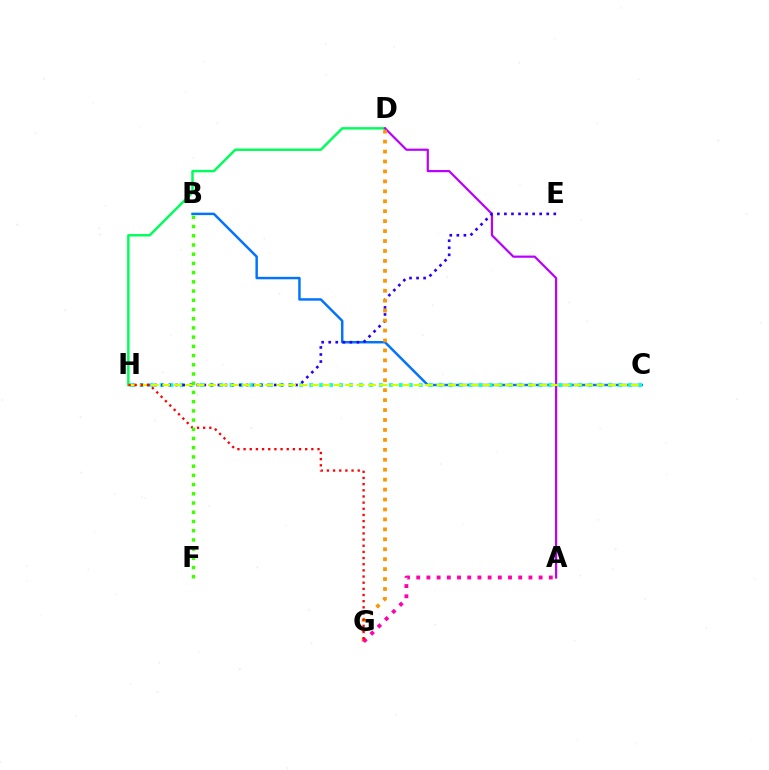{('B', 'C'): [{'color': '#0074ff', 'line_style': 'solid', 'thickness': 1.78}], ('C', 'H'): [{'color': '#00fff6', 'line_style': 'dotted', 'thickness': 2.71}, {'color': '#d1ff00', 'line_style': 'dashed', 'thickness': 1.55}], ('D', 'H'): [{'color': '#00ff5c', 'line_style': 'solid', 'thickness': 1.77}], ('A', 'D'): [{'color': '#b900ff', 'line_style': 'solid', 'thickness': 1.58}], ('E', 'H'): [{'color': '#2500ff', 'line_style': 'dotted', 'thickness': 1.92}], ('D', 'G'): [{'color': '#ff9400', 'line_style': 'dotted', 'thickness': 2.7}], ('A', 'G'): [{'color': '#ff00ac', 'line_style': 'dotted', 'thickness': 2.77}], ('G', 'H'): [{'color': '#ff0000', 'line_style': 'dotted', 'thickness': 1.67}], ('B', 'F'): [{'color': '#3dff00', 'line_style': 'dotted', 'thickness': 2.5}]}